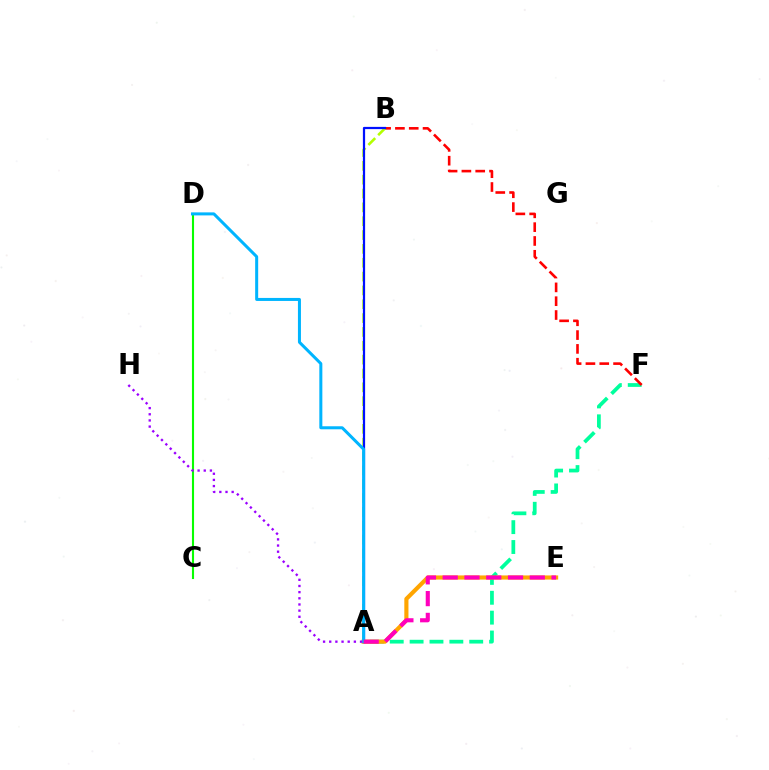{('A', 'F'): [{'color': '#00ff9d', 'line_style': 'dashed', 'thickness': 2.7}], ('B', 'F'): [{'color': '#ff0000', 'line_style': 'dashed', 'thickness': 1.88}], ('A', 'E'): [{'color': '#ffa500', 'line_style': 'solid', 'thickness': 2.98}, {'color': '#ff00bd', 'line_style': 'dashed', 'thickness': 2.96}], ('A', 'B'): [{'color': '#b3ff00', 'line_style': 'dashed', 'thickness': 1.88}, {'color': '#0010ff', 'line_style': 'solid', 'thickness': 1.6}], ('C', 'D'): [{'color': '#08ff00', 'line_style': 'solid', 'thickness': 1.52}], ('A', 'D'): [{'color': '#00b5ff', 'line_style': 'solid', 'thickness': 2.18}], ('A', 'H'): [{'color': '#9b00ff', 'line_style': 'dotted', 'thickness': 1.67}]}